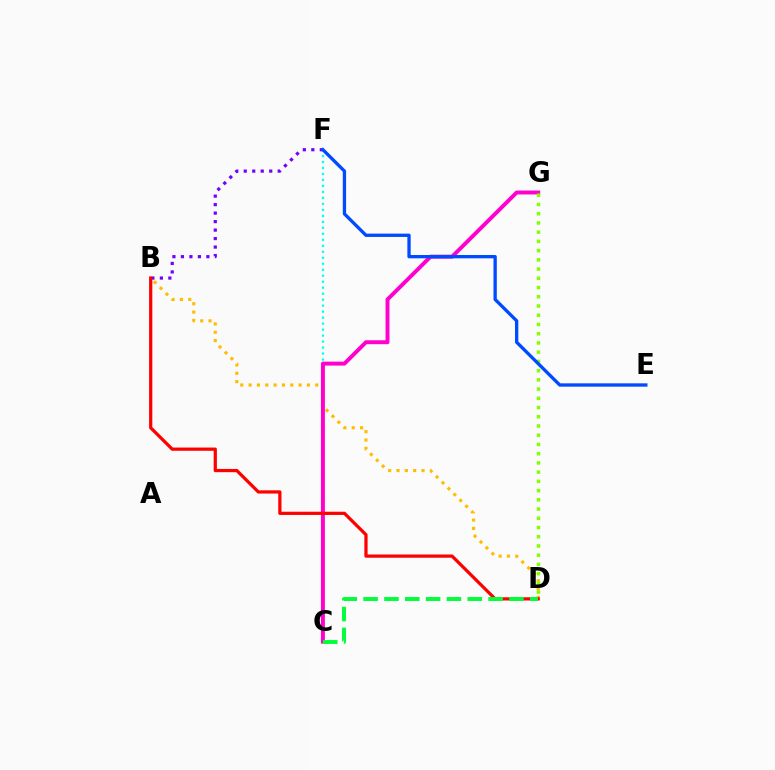{('C', 'F'): [{'color': '#00fff6', 'line_style': 'dotted', 'thickness': 1.63}], ('B', 'D'): [{'color': '#ffbd00', 'line_style': 'dotted', 'thickness': 2.26}, {'color': '#ff0000', 'line_style': 'solid', 'thickness': 2.33}], ('C', 'G'): [{'color': '#ff00cf', 'line_style': 'solid', 'thickness': 2.84}], ('B', 'F'): [{'color': '#7200ff', 'line_style': 'dotted', 'thickness': 2.31}], ('D', 'G'): [{'color': '#84ff00', 'line_style': 'dotted', 'thickness': 2.51}], ('C', 'D'): [{'color': '#00ff39', 'line_style': 'dashed', 'thickness': 2.83}], ('E', 'F'): [{'color': '#004bff', 'line_style': 'solid', 'thickness': 2.39}]}